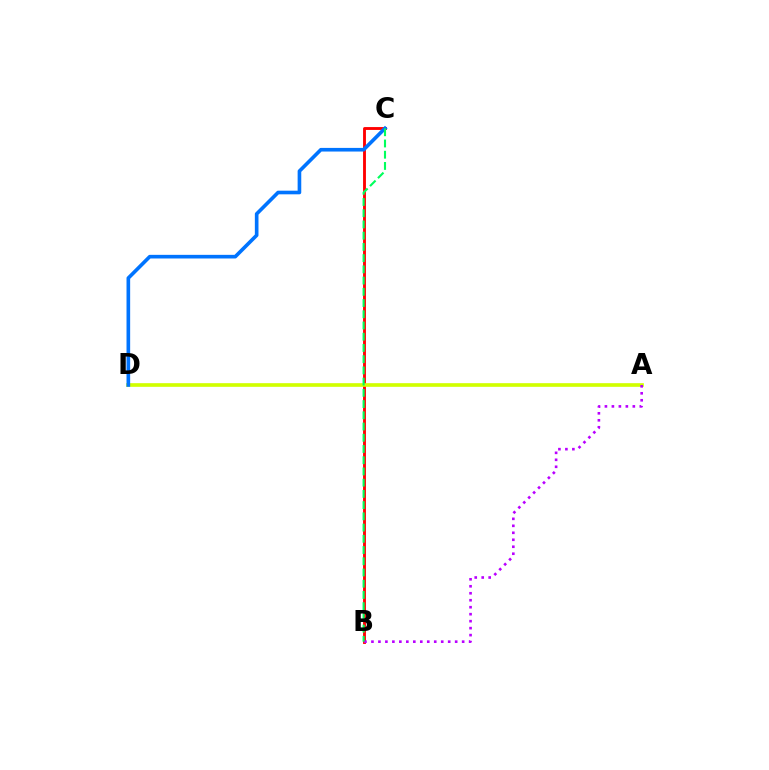{('B', 'C'): [{'color': '#ff0000', 'line_style': 'solid', 'thickness': 2.07}, {'color': '#00ff5c', 'line_style': 'dashed', 'thickness': 1.53}], ('A', 'D'): [{'color': '#d1ff00', 'line_style': 'solid', 'thickness': 2.63}], ('C', 'D'): [{'color': '#0074ff', 'line_style': 'solid', 'thickness': 2.62}], ('A', 'B'): [{'color': '#b900ff', 'line_style': 'dotted', 'thickness': 1.9}]}